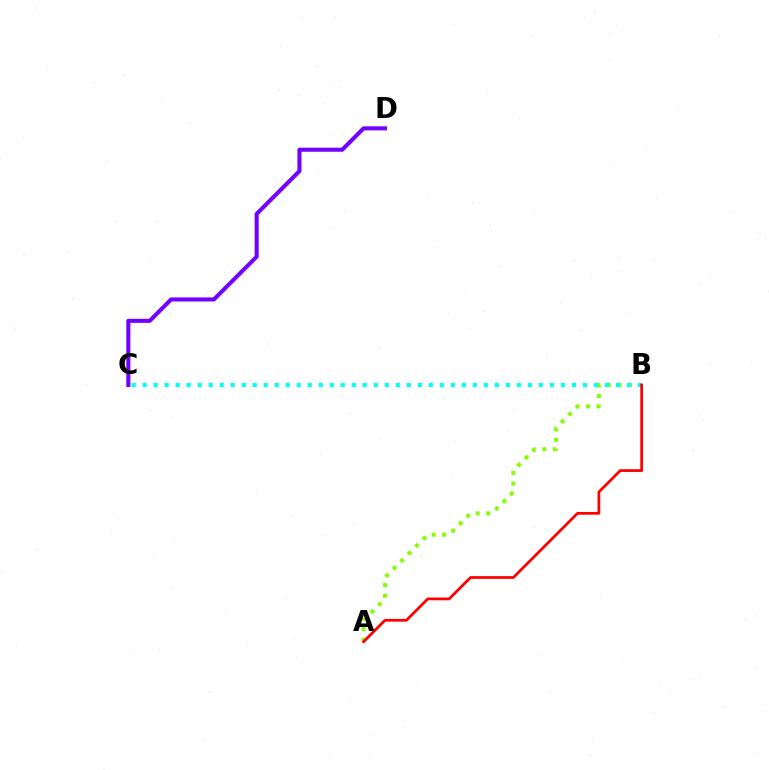{('A', 'B'): [{'color': '#84ff00', 'line_style': 'dotted', 'thickness': 2.87}, {'color': '#ff0000', 'line_style': 'solid', 'thickness': 1.98}], ('C', 'D'): [{'color': '#7200ff', 'line_style': 'solid', 'thickness': 2.92}], ('B', 'C'): [{'color': '#00fff6', 'line_style': 'dotted', 'thickness': 2.99}]}